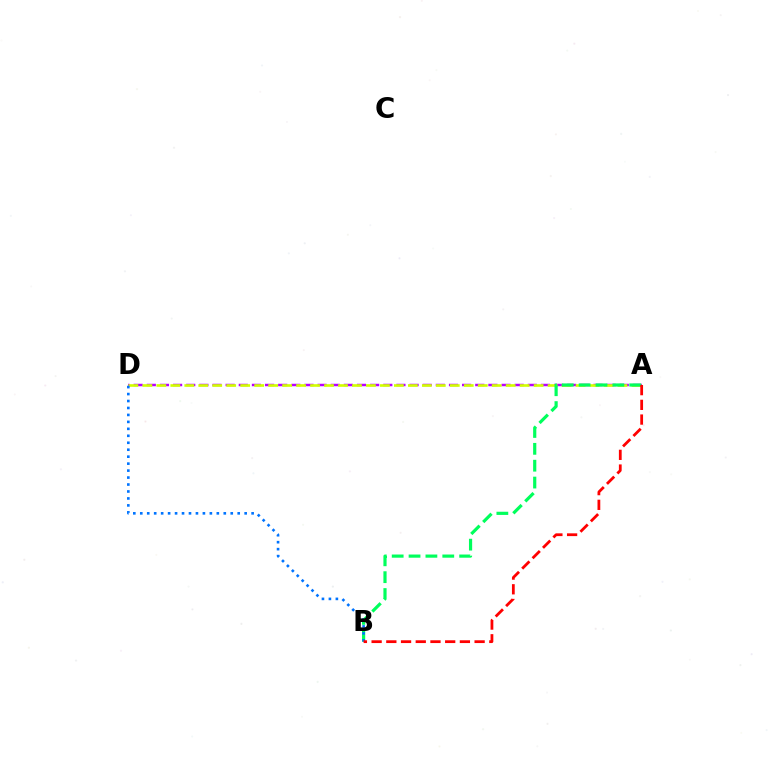{('A', 'D'): [{'color': '#b900ff', 'line_style': 'dashed', 'thickness': 1.78}, {'color': '#d1ff00', 'line_style': 'dashed', 'thickness': 1.9}], ('A', 'B'): [{'color': '#00ff5c', 'line_style': 'dashed', 'thickness': 2.29}, {'color': '#ff0000', 'line_style': 'dashed', 'thickness': 2.0}], ('B', 'D'): [{'color': '#0074ff', 'line_style': 'dotted', 'thickness': 1.89}]}